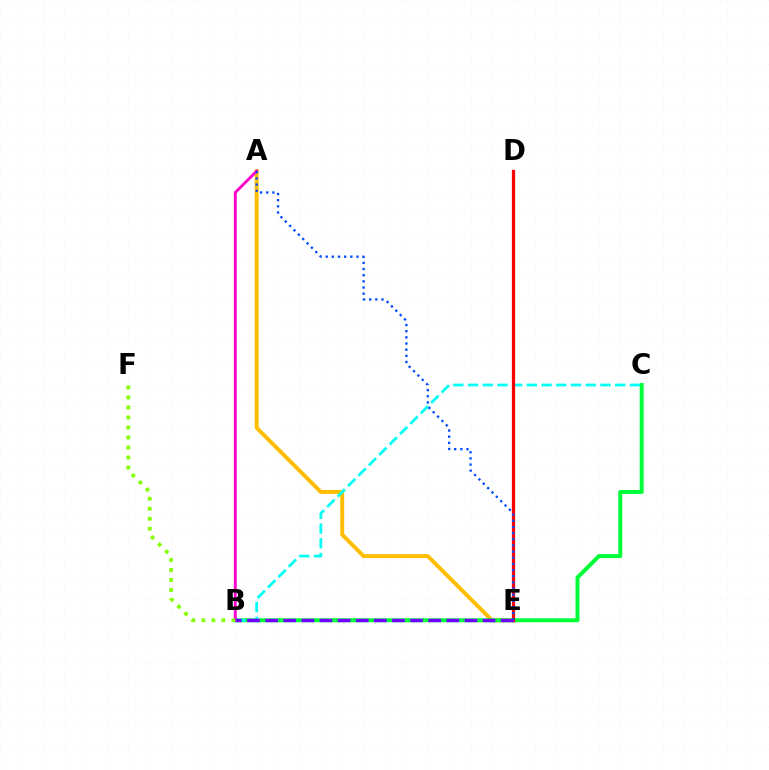{('A', 'E'): [{'color': '#ffbd00', 'line_style': 'solid', 'thickness': 2.83}, {'color': '#004bff', 'line_style': 'dotted', 'thickness': 1.67}], ('B', 'C'): [{'color': '#00ff39', 'line_style': 'solid', 'thickness': 2.86}, {'color': '#00fff6', 'line_style': 'dashed', 'thickness': 2.0}], ('D', 'E'): [{'color': '#ff0000', 'line_style': 'solid', 'thickness': 2.35}], ('A', 'B'): [{'color': '#ff00cf', 'line_style': 'solid', 'thickness': 2.07}], ('B', 'E'): [{'color': '#7200ff', 'line_style': 'dashed', 'thickness': 2.46}], ('B', 'F'): [{'color': '#84ff00', 'line_style': 'dotted', 'thickness': 2.72}]}